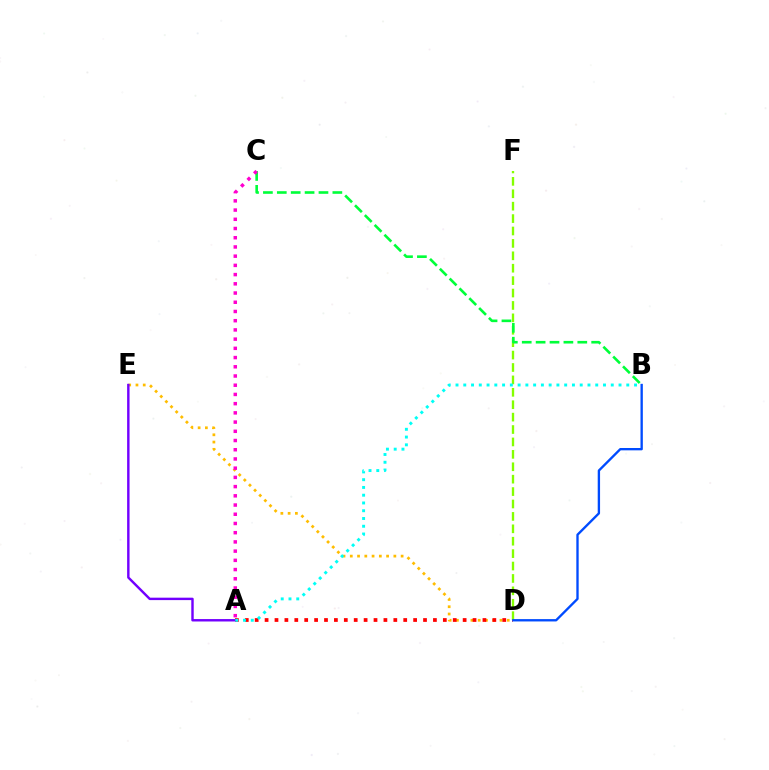{('D', 'E'): [{'color': '#ffbd00', 'line_style': 'dotted', 'thickness': 1.97}], ('A', 'D'): [{'color': '#ff0000', 'line_style': 'dotted', 'thickness': 2.69}], ('D', 'F'): [{'color': '#84ff00', 'line_style': 'dashed', 'thickness': 1.69}], ('A', 'E'): [{'color': '#7200ff', 'line_style': 'solid', 'thickness': 1.75}], ('B', 'D'): [{'color': '#004bff', 'line_style': 'solid', 'thickness': 1.69}], ('B', 'C'): [{'color': '#00ff39', 'line_style': 'dashed', 'thickness': 1.89}], ('A', 'B'): [{'color': '#00fff6', 'line_style': 'dotted', 'thickness': 2.11}], ('A', 'C'): [{'color': '#ff00cf', 'line_style': 'dotted', 'thickness': 2.5}]}